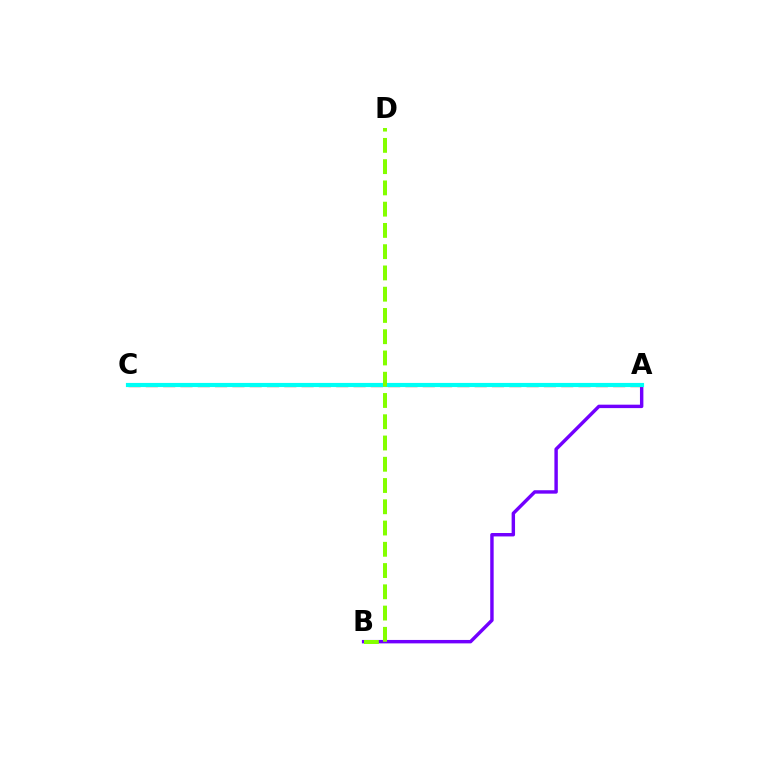{('A', 'B'): [{'color': '#7200ff', 'line_style': 'solid', 'thickness': 2.47}], ('A', 'C'): [{'color': '#ff0000', 'line_style': 'dashed', 'thickness': 2.35}, {'color': '#00fff6', 'line_style': 'solid', 'thickness': 2.99}], ('B', 'D'): [{'color': '#84ff00', 'line_style': 'dashed', 'thickness': 2.89}]}